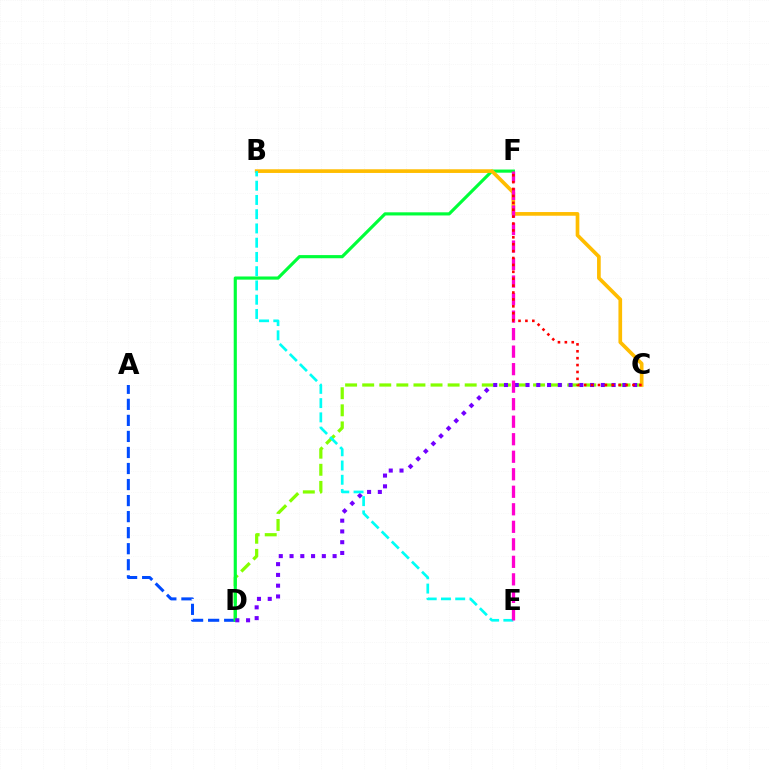{('A', 'D'): [{'color': '#004bff', 'line_style': 'dashed', 'thickness': 2.18}], ('C', 'D'): [{'color': '#84ff00', 'line_style': 'dashed', 'thickness': 2.32}, {'color': '#7200ff', 'line_style': 'dotted', 'thickness': 2.92}], ('D', 'F'): [{'color': '#00ff39', 'line_style': 'solid', 'thickness': 2.27}], ('B', 'C'): [{'color': '#ffbd00', 'line_style': 'solid', 'thickness': 2.65}], ('B', 'E'): [{'color': '#00fff6', 'line_style': 'dashed', 'thickness': 1.94}], ('E', 'F'): [{'color': '#ff00cf', 'line_style': 'dashed', 'thickness': 2.38}], ('C', 'F'): [{'color': '#ff0000', 'line_style': 'dotted', 'thickness': 1.87}]}